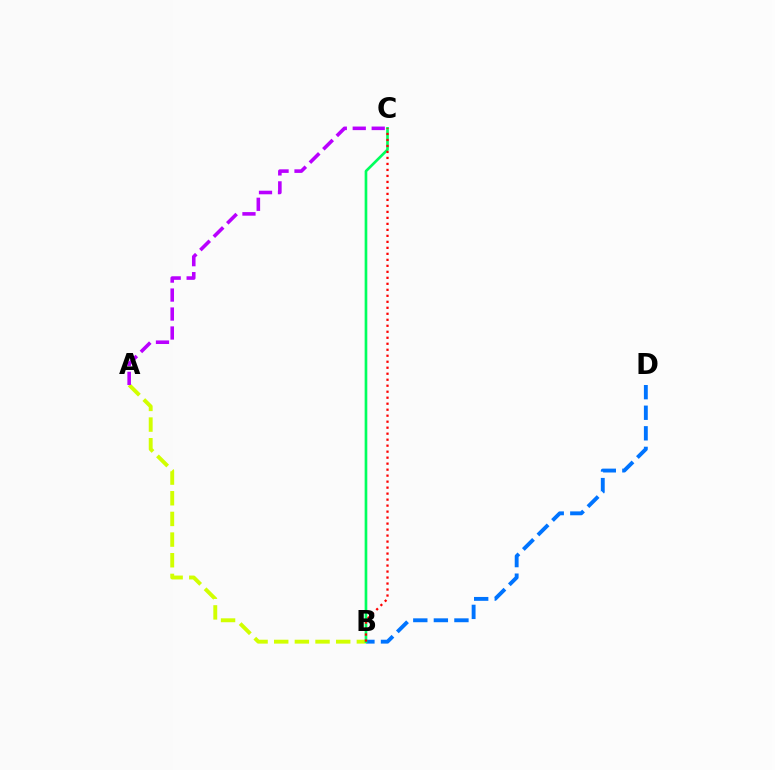{('A', 'B'): [{'color': '#d1ff00', 'line_style': 'dashed', 'thickness': 2.81}], ('B', 'D'): [{'color': '#0074ff', 'line_style': 'dashed', 'thickness': 2.79}], ('A', 'C'): [{'color': '#b900ff', 'line_style': 'dashed', 'thickness': 2.58}], ('B', 'C'): [{'color': '#00ff5c', 'line_style': 'solid', 'thickness': 1.92}, {'color': '#ff0000', 'line_style': 'dotted', 'thickness': 1.63}]}